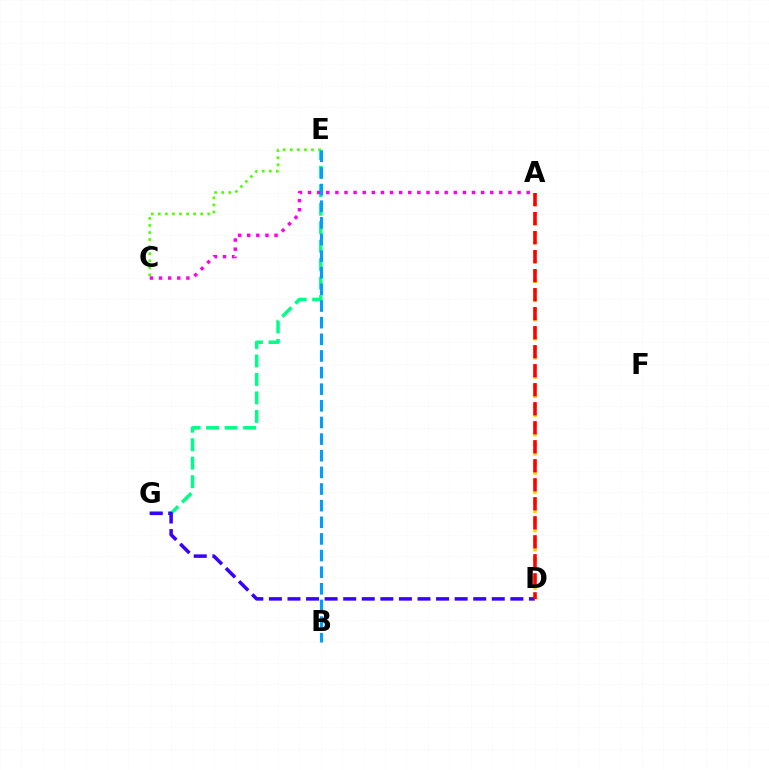{('C', 'E'): [{'color': '#4fff00', 'line_style': 'dotted', 'thickness': 1.92}], ('E', 'G'): [{'color': '#00ff86', 'line_style': 'dashed', 'thickness': 2.51}], ('A', 'D'): [{'color': '#ffd500', 'line_style': 'dotted', 'thickness': 2.61}, {'color': '#ff0000', 'line_style': 'dashed', 'thickness': 2.58}], ('D', 'G'): [{'color': '#3700ff', 'line_style': 'dashed', 'thickness': 2.52}], ('A', 'C'): [{'color': '#ff00ed', 'line_style': 'dotted', 'thickness': 2.47}], ('B', 'E'): [{'color': '#009eff', 'line_style': 'dashed', 'thickness': 2.26}]}